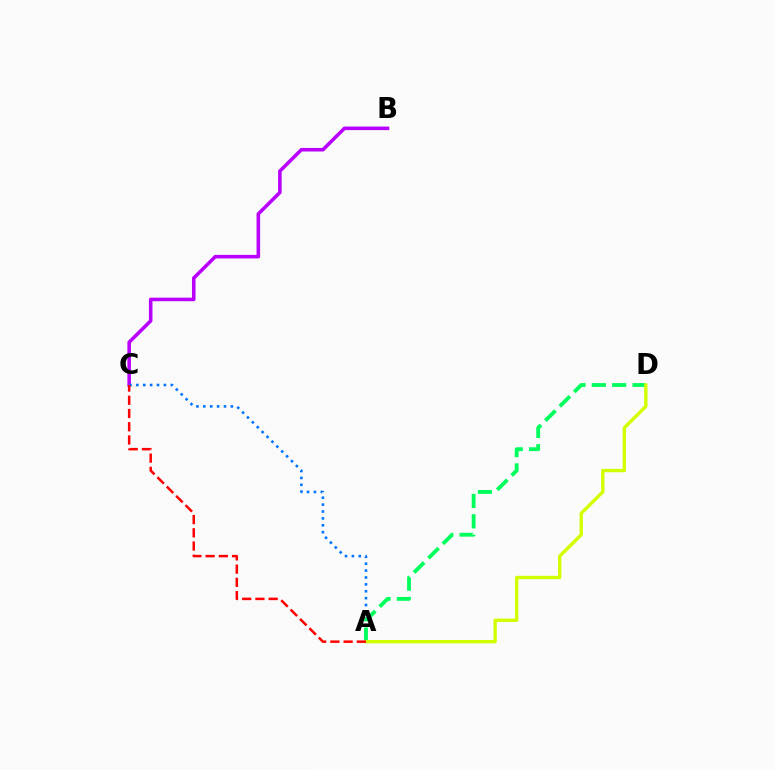{('B', 'C'): [{'color': '#b900ff', 'line_style': 'solid', 'thickness': 2.56}], ('A', 'C'): [{'color': '#0074ff', 'line_style': 'dotted', 'thickness': 1.87}, {'color': '#ff0000', 'line_style': 'dashed', 'thickness': 1.8}], ('A', 'D'): [{'color': '#00ff5c', 'line_style': 'dashed', 'thickness': 2.76}, {'color': '#d1ff00', 'line_style': 'solid', 'thickness': 2.41}]}